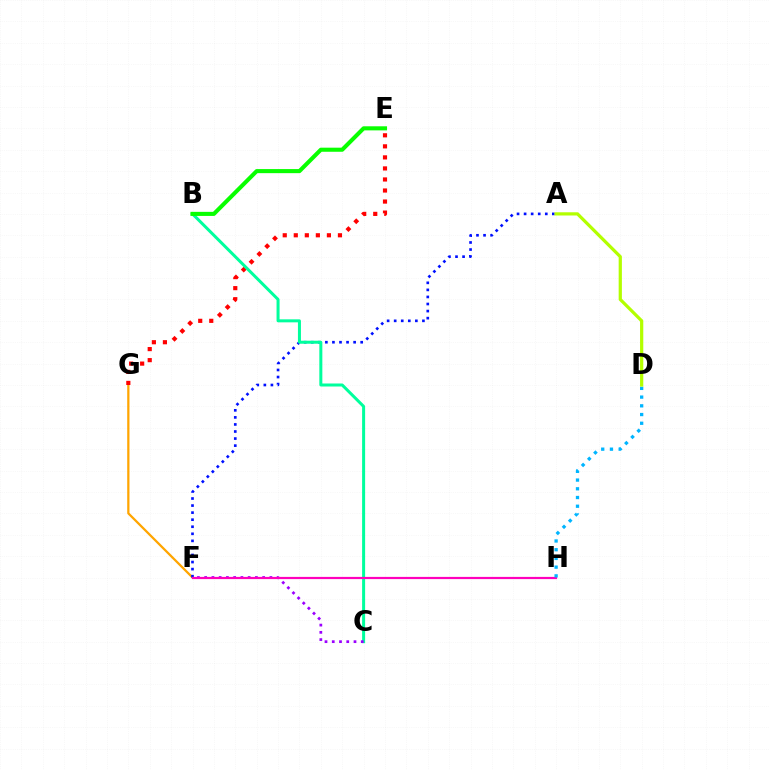{('F', 'G'): [{'color': '#ffa500', 'line_style': 'solid', 'thickness': 1.62}], ('A', 'F'): [{'color': '#0010ff', 'line_style': 'dotted', 'thickness': 1.92}], ('E', 'G'): [{'color': '#ff0000', 'line_style': 'dotted', 'thickness': 3.0}], ('B', 'C'): [{'color': '#00ff9d', 'line_style': 'solid', 'thickness': 2.17}], ('C', 'F'): [{'color': '#9b00ff', 'line_style': 'dotted', 'thickness': 1.97}], ('F', 'H'): [{'color': '#ff00bd', 'line_style': 'solid', 'thickness': 1.58}], ('D', 'H'): [{'color': '#00b5ff', 'line_style': 'dotted', 'thickness': 2.37}], ('A', 'D'): [{'color': '#b3ff00', 'line_style': 'solid', 'thickness': 2.32}], ('B', 'E'): [{'color': '#08ff00', 'line_style': 'solid', 'thickness': 2.94}]}